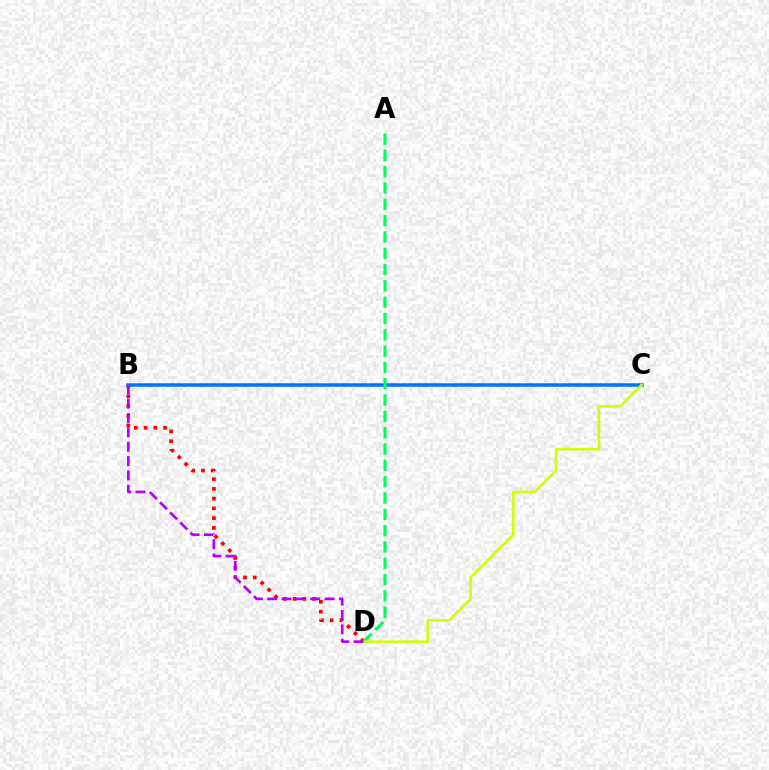{('B', 'D'): [{'color': '#ff0000', 'line_style': 'dotted', 'thickness': 2.65}, {'color': '#b900ff', 'line_style': 'dashed', 'thickness': 1.95}], ('B', 'C'): [{'color': '#0074ff', 'line_style': 'solid', 'thickness': 2.52}], ('A', 'D'): [{'color': '#00ff5c', 'line_style': 'dashed', 'thickness': 2.22}], ('C', 'D'): [{'color': '#d1ff00', 'line_style': 'solid', 'thickness': 1.84}]}